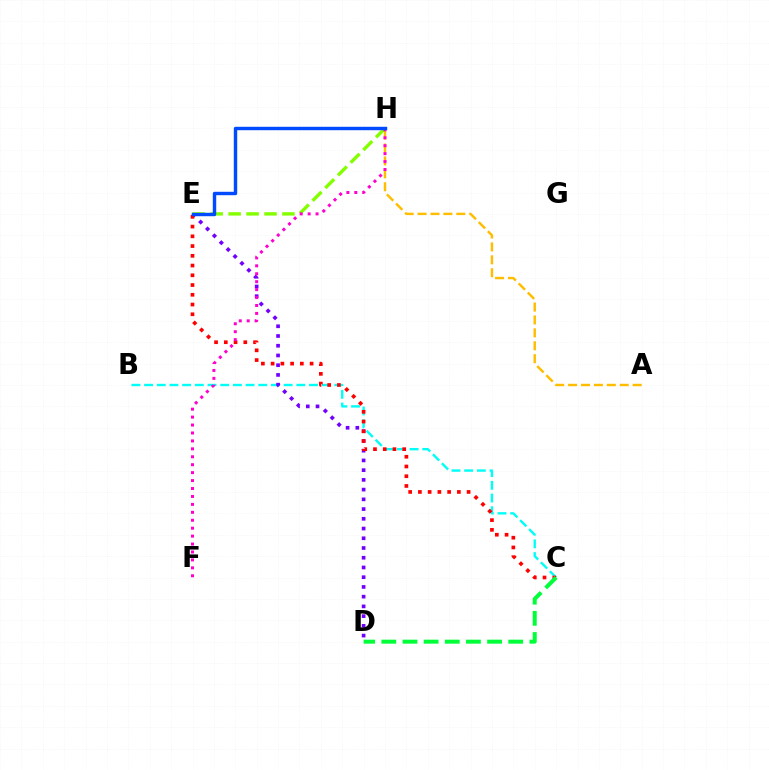{('B', 'C'): [{'color': '#00fff6', 'line_style': 'dashed', 'thickness': 1.72}], ('D', 'E'): [{'color': '#7200ff', 'line_style': 'dotted', 'thickness': 2.64}], ('C', 'E'): [{'color': '#ff0000', 'line_style': 'dotted', 'thickness': 2.65}], ('A', 'H'): [{'color': '#ffbd00', 'line_style': 'dashed', 'thickness': 1.75}], ('C', 'D'): [{'color': '#00ff39', 'line_style': 'dashed', 'thickness': 2.87}], ('E', 'H'): [{'color': '#84ff00', 'line_style': 'dashed', 'thickness': 2.44}, {'color': '#004bff', 'line_style': 'solid', 'thickness': 2.46}], ('F', 'H'): [{'color': '#ff00cf', 'line_style': 'dotted', 'thickness': 2.16}]}